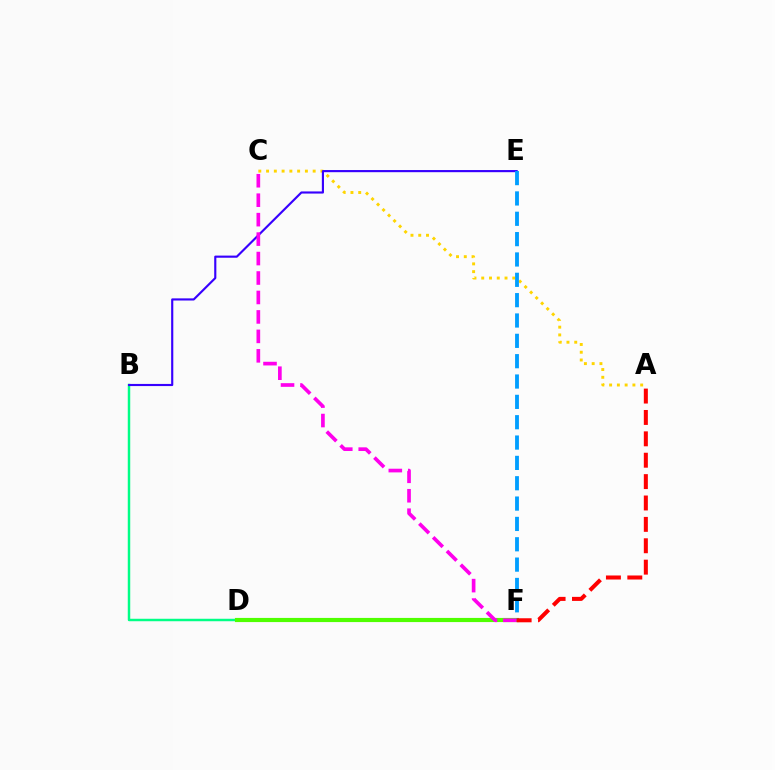{('B', 'D'): [{'color': '#00ff86', 'line_style': 'solid', 'thickness': 1.78}], ('D', 'F'): [{'color': '#4fff00', 'line_style': 'solid', 'thickness': 2.99}], ('A', 'C'): [{'color': '#ffd500', 'line_style': 'dotted', 'thickness': 2.11}], ('B', 'E'): [{'color': '#3700ff', 'line_style': 'solid', 'thickness': 1.54}], ('E', 'F'): [{'color': '#009eff', 'line_style': 'dashed', 'thickness': 2.76}], ('C', 'F'): [{'color': '#ff00ed', 'line_style': 'dashed', 'thickness': 2.64}], ('A', 'F'): [{'color': '#ff0000', 'line_style': 'dashed', 'thickness': 2.91}]}